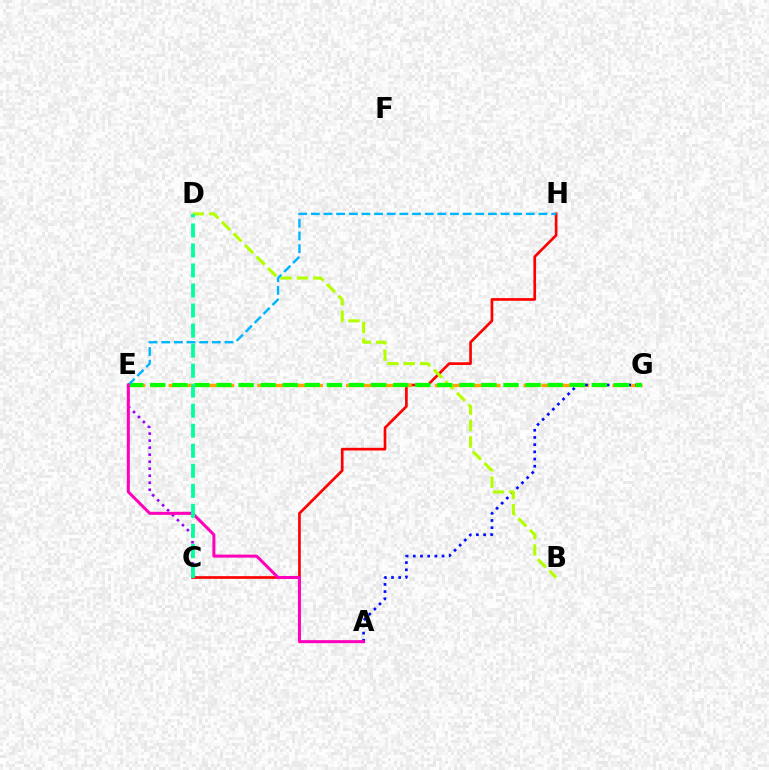{('C', 'E'): [{'color': '#9b00ff', 'line_style': 'dotted', 'thickness': 1.91}], ('C', 'H'): [{'color': '#ff0000', 'line_style': 'solid', 'thickness': 1.92}], ('E', 'G'): [{'color': '#ffa500', 'line_style': 'dashed', 'thickness': 2.41}, {'color': '#08ff00', 'line_style': 'dashed', 'thickness': 3.0}], ('A', 'G'): [{'color': '#0010ff', 'line_style': 'dotted', 'thickness': 1.96}], ('B', 'D'): [{'color': '#b3ff00', 'line_style': 'dashed', 'thickness': 2.22}], ('E', 'H'): [{'color': '#00b5ff', 'line_style': 'dashed', 'thickness': 1.72}], ('A', 'E'): [{'color': '#ff00bd', 'line_style': 'solid', 'thickness': 2.17}], ('C', 'D'): [{'color': '#00ff9d', 'line_style': 'dashed', 'thickness': 2.72}]}